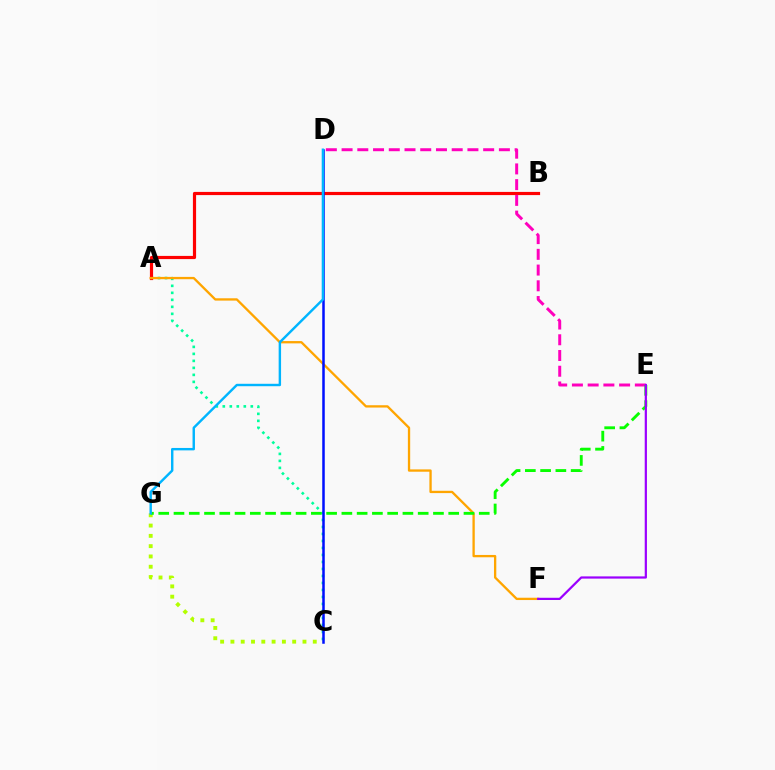{('A', 'C'): [{'color': '#00ff9d', 'line_style': 'dotted', 'thickness': 1.9}], ('A', 'B'): [{'color': '#ff0000', 'line_style': 'solid', 'thickness': 2.29}], ('A', 'F'): [{'color': '#ffa500', 'line_style': 'solid', 'thickness': 1.67}], ('C', 'G'): [{'color': '#b3ff00', 'line_style': 'dotted', 'thickness': 2.8}], ('D', 'E'): [{'color': '#ff00bd', 'line_style': 'dashed', 'thickness': 2.14}], ('E', 'G'): [{'color': '#08ff00', 'line_style': 'dashed', 'thickness': 2.07}], ('C', 'D'): [{'color': '#0010ff', 'line_style': 'solid', 'thickness': 1.81}], ('E', 'F'): [{'color': '#9b00ff', 'line_style': 'solid', 'thickness': 1.6}], ('D', 'G'): [{'color': '#00b5ff', 'line_style': 'solid', 'thickness': 1.74}]}